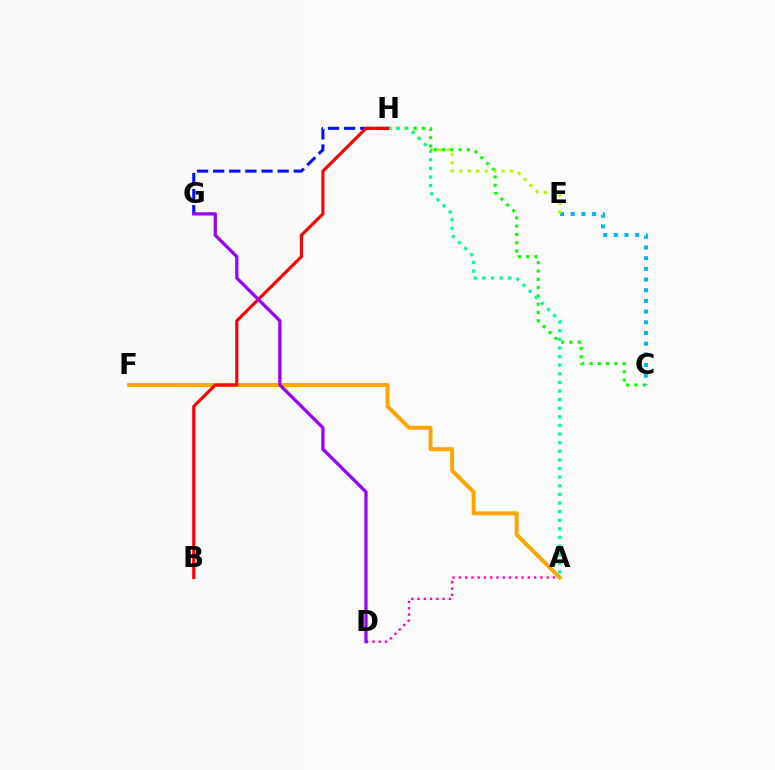{('A', 'D'): [{'color': '#ff00bd', 'line_style': 'dotted', 'thickness': 1.7}], ('G', 'H'): [{'color': '#0010ff', 'line_style': 'dashed', 'thickness': 2.19}], ('C', 'H'): [{'color': '#08ff00', 'line_style': 'dotted', 'thickness': 2.26}], ('A', 'F'): [{'color': '#ffa500', 'line_style': 'solid', 'thickness': 2.83}], ('C', 'E'): [{'color': '#00b5ff', 'line_style': 'dotted', 'thickness': 2.9}], ('E', 'H'): [{'color': '#b3ff00', 'line_style': 'dotted', 'thickness': 2.3}], ('A', 'H'): [{'color': '#00ff9d', 'line_style': 'dotted', 'thickness': 2.34}], ('B', 'H'): [{'color': '#ff0000', 'line_style': 'solid', 'thickness': 2.25}], ('D', 'G'): [{'color': '#9b00ff', 'line_style': 'solid', 'thickness': 2.34}]}